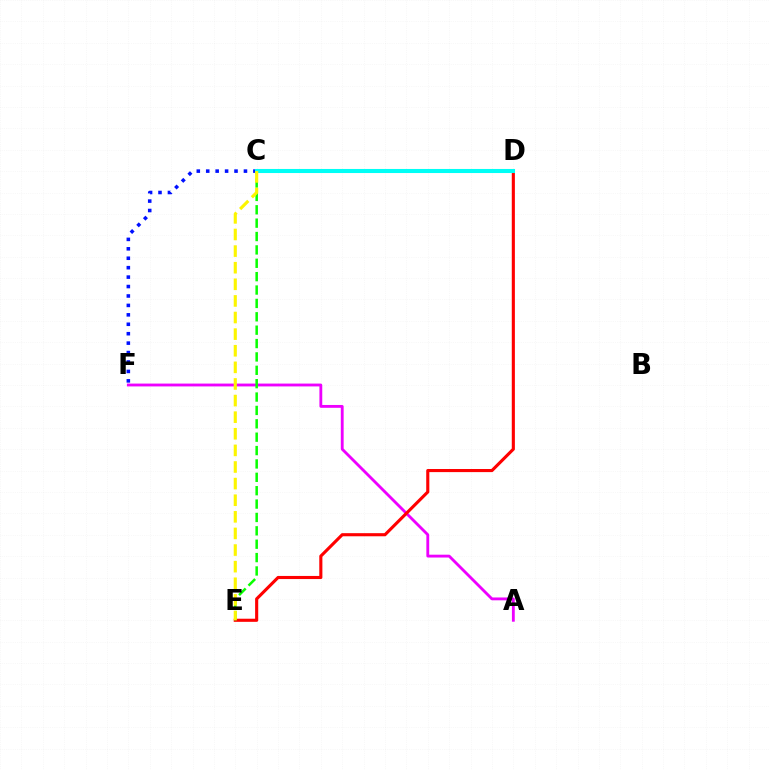{('A', 'F'): [{'color': '#ee00ff', 'line_style': 'solid', 'thickness': 2.05}], ('D', 'E'): [{'color': '#ff0000', 'line_style': 'solid', 'thickness': 2.24}], ('C', 'F'): [{'color': '#0010ff', 'line_style': 'dotted', 'thickness': 2.56}], ('C', 'E'): [{'color': '#08ff00', 'line_style': 'dashed', 'thickness': 1.82}, {'color': '#fcf500', 'line_style': 'dashed', 'thickness': 2.26}], ('C', 'D'): [{'color': '#00fff6', 'line_style': 'solid', 'thickness': 2.93}]}